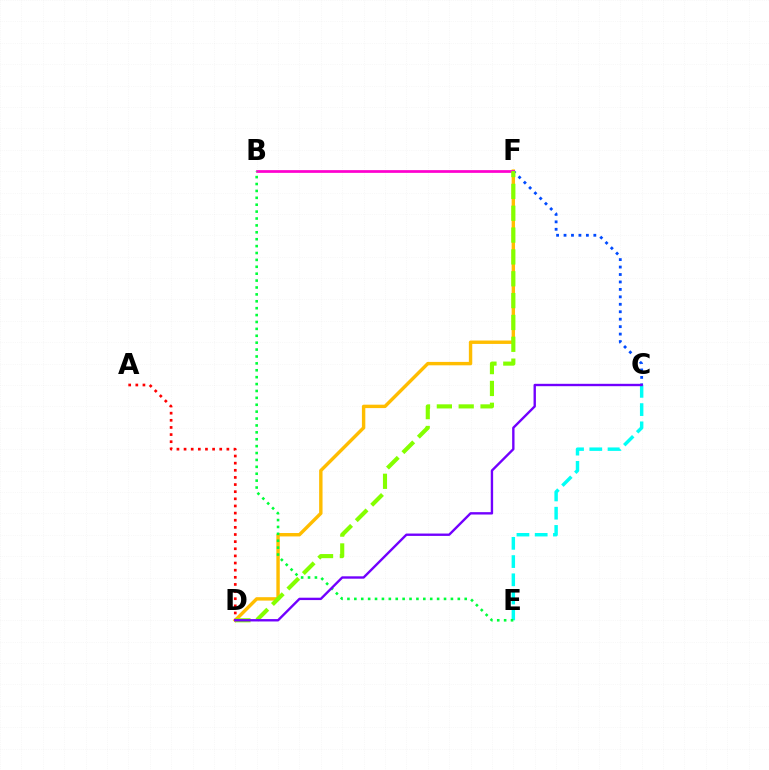{('D', 'F'): [{'color': '#ffbd00', 'line_style': 'solid', 'thickness': 2.45}, {'color': '#84ff00', 'line_style': 'dashed', 'thickness': 2.97}], ('C', 'F'): [{'color': '#004bff', 'line_style': 'dotted', 'thickness': 2.02}], ('A', 'D'): [{'color': '#ff0000', 'line_style': 'dotted', 'thickness': 1.94}], ('B', 'F'): [{'color': '#ff00cf', 'line_style': 'solid', 'thickness': 1.96}], ('C', 'E'): [{'color': '#00fff6', 'line_style': 'dashed', 'thickness': 2.48}], ('B', 'E'): [{'color': '#00ff39', 'line_style': 'dotted', 'thickness': 1.87}], ('C', 'D'): [{'color': '#7200ff', 'line_style': 'solid', 'thickness': 1.71}]}